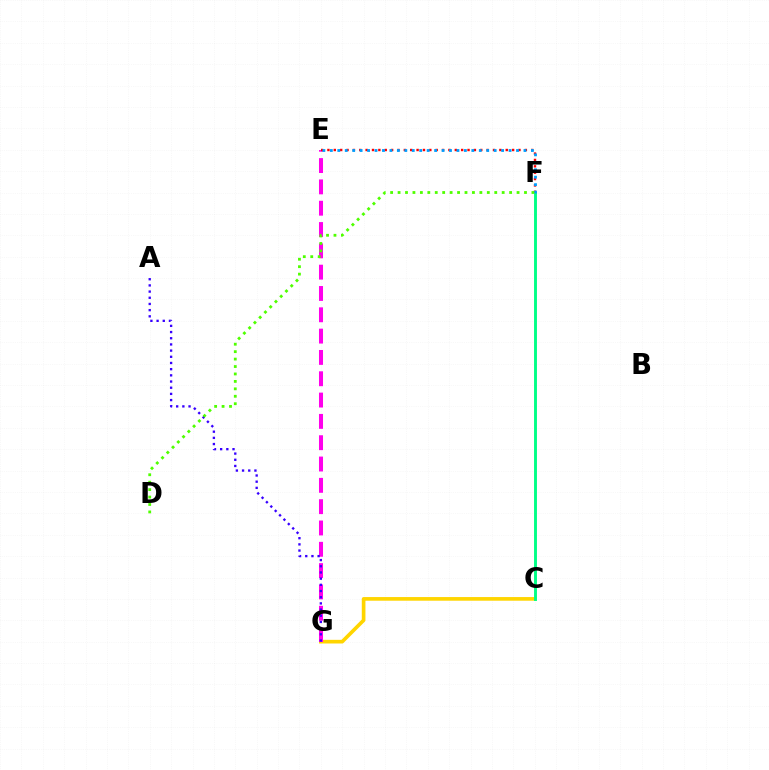{('C', 'G'): [{'color': '#ffd500', 'line_style': 'solid', 'thickness': 2.64}], ('E', 'G'): [{'color': '#ff00ed', 'line_style': 'dashed', 'thickness': 2.9}], ('C', 'F'): [{'color': '#00ff86', 'line_style': 'solid', 'thickness': 2.09}], ('A', 'G'): [{'color': '#3700ff', 'line_style': 'dotted', 'thickness': 1.68}], ('E', 'F'): [{'color': '#ff0000', 'line_style': 'dotted', 'thickness': 1.73}, {'color': '#009eff', 'line_style': 'dotted', 'thickness': 2.02}], ('D', 'F'): [{'color': '#4fff00', 'line_style': 'dotted', 'thickness': 2.02}]}